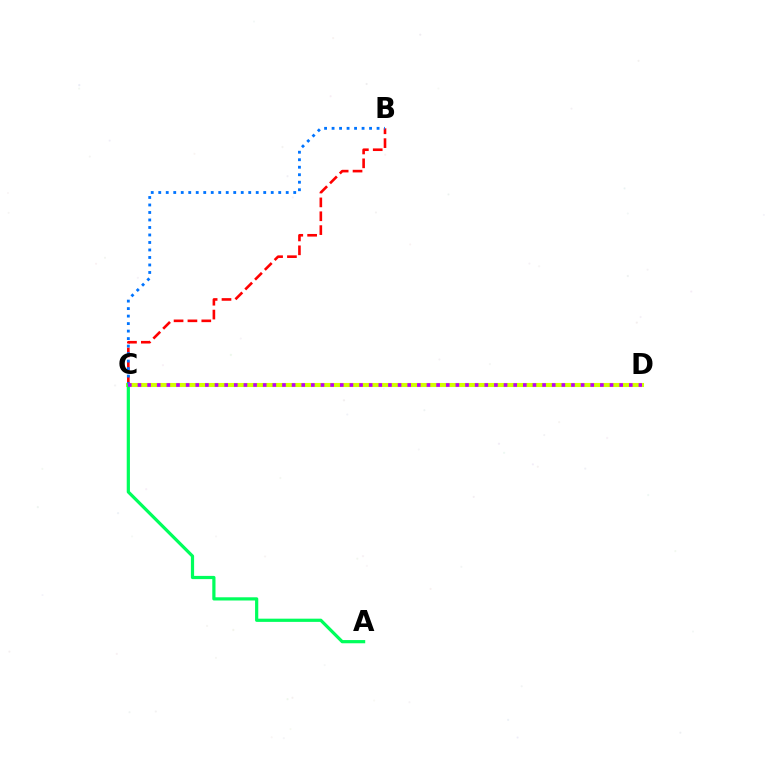{('C', 'D'): [{'color': '#d1ff00', 'line_style': 'solid', 'thickness': 2.93}, {'color': '#b900ff', 'line_style': 'dotted', 'thickness': 2.62}], ('B', 'C'): [{'color': '#ff0000', 'line_style': 'dashed', 'thickness': 1.88}, {'color': '#0074ff', 'line_style': 'dotted', 'thickness': 2.04}], ('A', 'C'): [{'color': '#00ff5c', 'line_style': 'solid', 'thickness': 2.31}]}